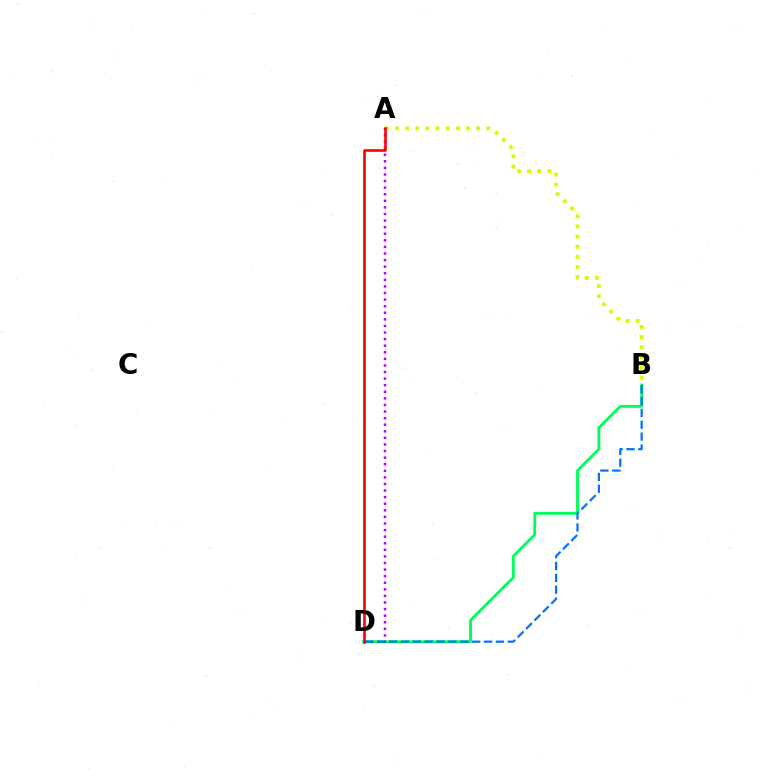{('B', 'D'): [{'color': '#00ff5c', 'line_style': 'solid', 'thickness': 2.06}, {'color': '#0074ff', 'line_style': 'dashed', 'thickness': 1.61}], ('A', 'B'): [{'color': '#d1ff00', 'line_style': 'dotted', 'thickness': 2.76}], ('A', 'D'): [{'color': '#b900ff', 'line_style': 'dotted', 'thickness': 1.79}, {'color': '#ff0000', 'line_style': 'solid', 'thickness': 1.89}]}